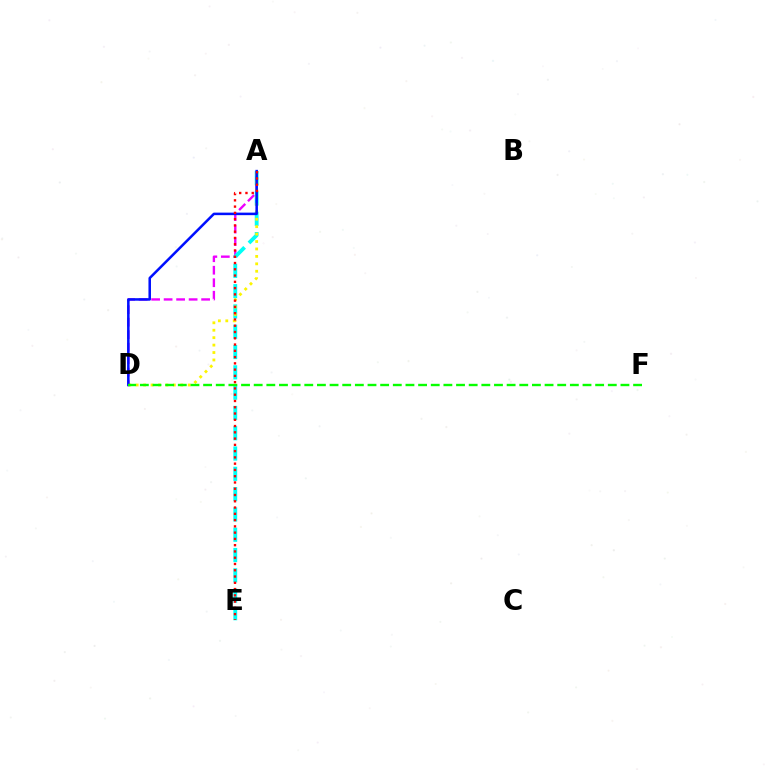{('A', 'D'): [{'color': '#ee00ff', 'line_style': 'dashed', 'thickness': 1.7}, {'color': '#fcf500', 'line_style': 'dotted', 'thickness': 2.02}, {'color': '#0010ff', 'line_style': 'solid', 'thickness': 1.82}], ('A', 'E'): [{'color': '#00fff6', 'line_style': 'dashed', 'thickness': 2.76}, {'color': '#ff0000', 'line_style': 'dotted', 'thickness': 1.7}], ('D', 'F'): [{'color': '#08ff00', 'line_style': 'dashed', 'thickness': 1.72}]}